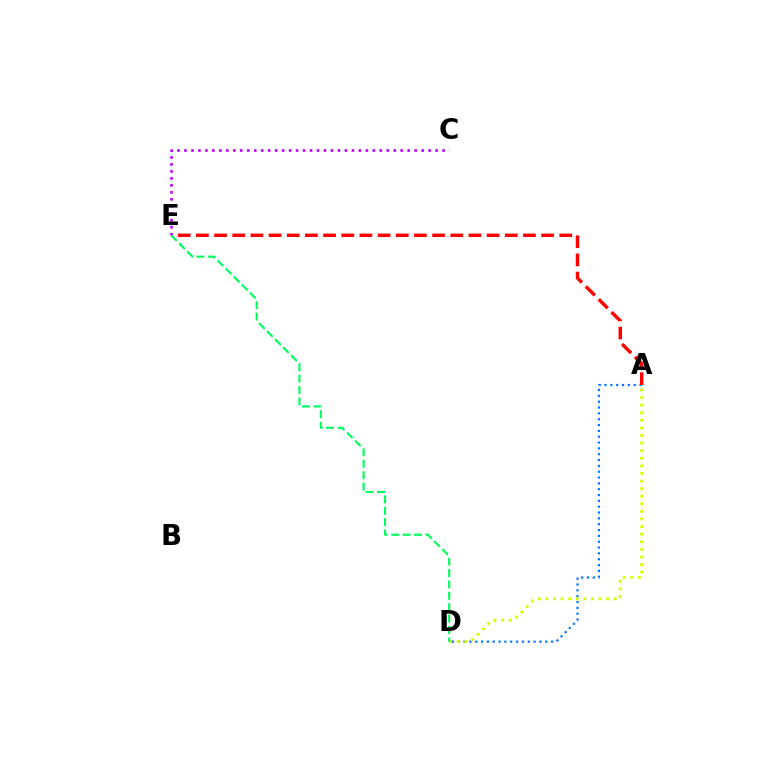{('A', 'D'): [{'color': '#0074ff', 'line_style': 'dotted', 'thickness': 1.59}, {'color': '#d1ff00', 'line_style': 'dotted', 'thickness': 2.06}], ('A', 'E'): [{'color': '#ff0000', 'line_style': 'dashed', 'thickness': 2.47}], ('C', 'E'): [{'color': '#b900ff', 'line_style': 'dotted', 'thickness': 1.9}], ('D', 'E'): [{'color': '#00ff5c', 'line_style': 'dashed', 'thickness': 1.55}]}